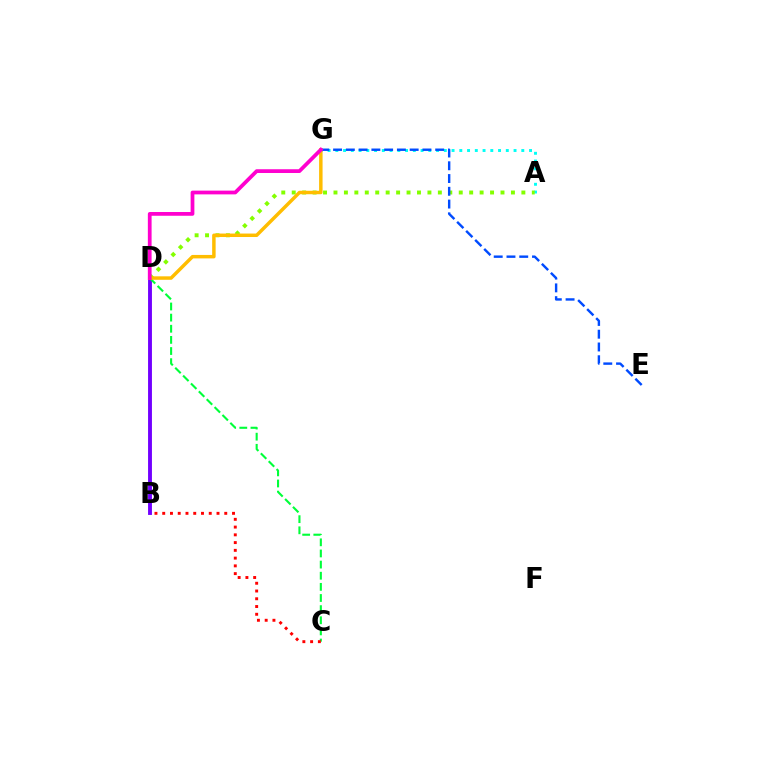{('B', 'D'): [{'color': '#7200ff', 'line_style': 'solid', 'thickness': 2.79}], ('A', 'G'): [{'color': '#00fff6', 'line_style': 'dotted', 'thickness': 2.11}], ('A', 'D'): [{'color': '#84ff00', 'line_style': 'dotted', 'thickness': 2.84}], ('C', 'D'): [{'color': '#00ff39', 'line_style': 'dashed', 'thickness': 1.51}], ('D', 'G'): [{'color': '#ffbd00', 'line_style': 'solid', 'thickness': 2.5}, {'color': '#ff00cf', 'line_style': 'solid', 'thickness': 2.7}], ('B', 'C'): [{'color': '#ff0000', 'line_style': 'dotted', 'thickness': 2.11}], ('E', 'G'): [{'color': '#004bff', 'line_style': 'dashed', 'thickness': 1.73}]}